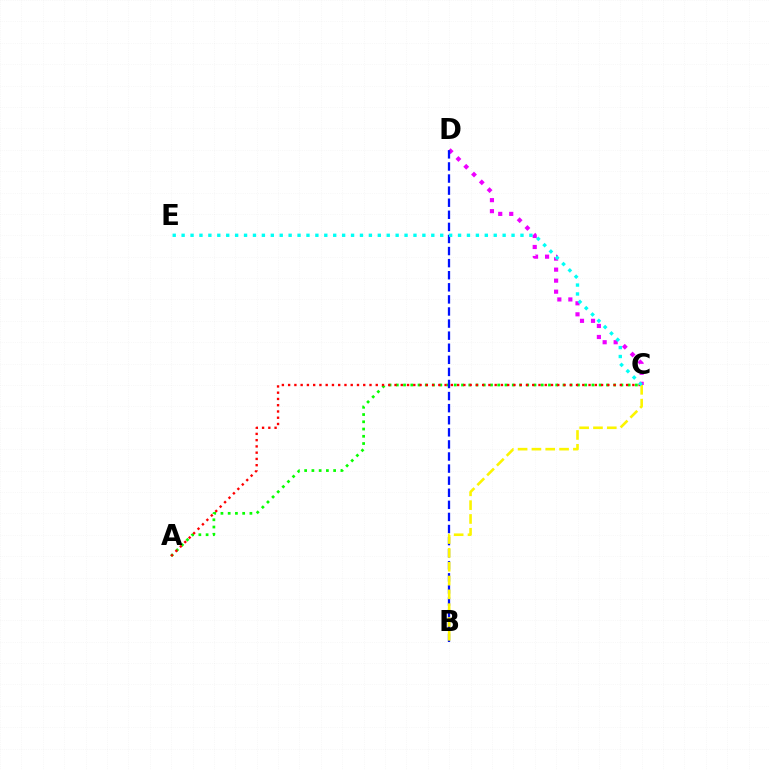{('A', 'C'): [{'color': '#08ff00', 'line_style': 'dotted', 'thickness': 1.97}, {'color': '#ff0000', 'line_style': 'dotted', 'thickness': 1.7}], ('C', 'D'): [{'color': '#ee00ff', 'line_style': 'dotted', 'thickness': 2.99}], ('B', 'D'): [{'color': '#0010ff', 'line_style': 'dashed', 'thickness': 1.64}], ('B', 'C'): [{'color': '#fcf500', 'line_style': 'dashed', 'thickness': 1.88}], ('C', 'E'): [{'color': '#00fff6', 'line_style': 'dotted', 'thickness': 2.42}]}